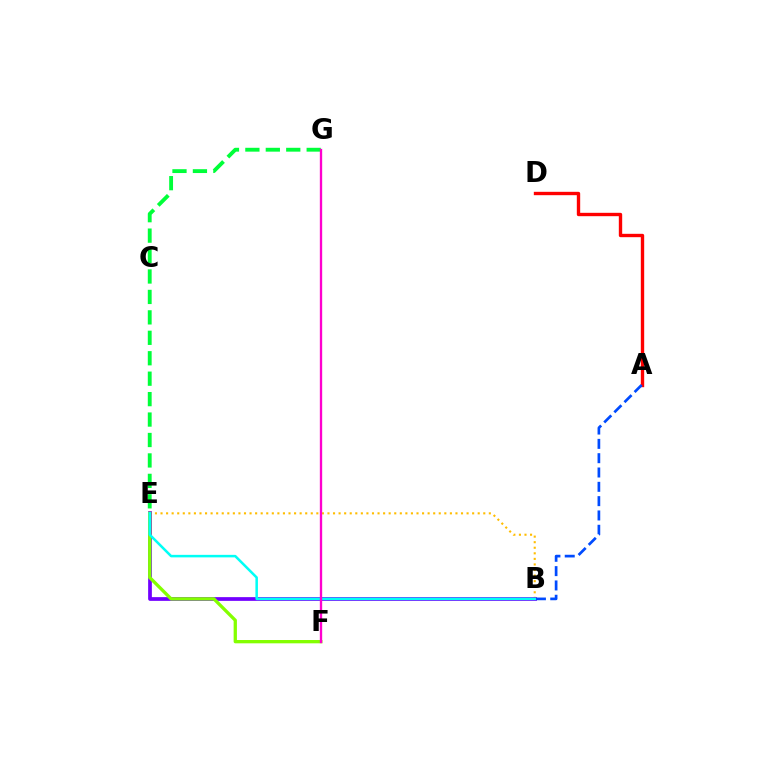{('B', 'E'): [{'color': '#ffbd00', 'line_style': 'dotted', 'thickness': 1.51}, {'color': '#7200ff', 'line_style': 'solid', 'thickness': 2.69}, {'color': '#00fff6', 'line_style': 'solid', 'thickness': 1.81}], ('E', 'G'): [{'color': '#00ff39', 'line_style': 'dashed', 'thickness': 2.78}], ('A', 'D'): [{'color': '#ff0000', 'line_style': 'solid', 'thickness': 2.43}], ('E', 'F'): [{'color': '#84ff00', 'line_style': 'solid', 'thickness': 2.38}], ('A', 'B'): [{'color': '#004bff', 'line_style': 'dashed', 'thickness': 1.95}], ('F', 'G'): [{'color': '#ff00cf', 'line_style': 'solid', 'thickness': 1.68}]}